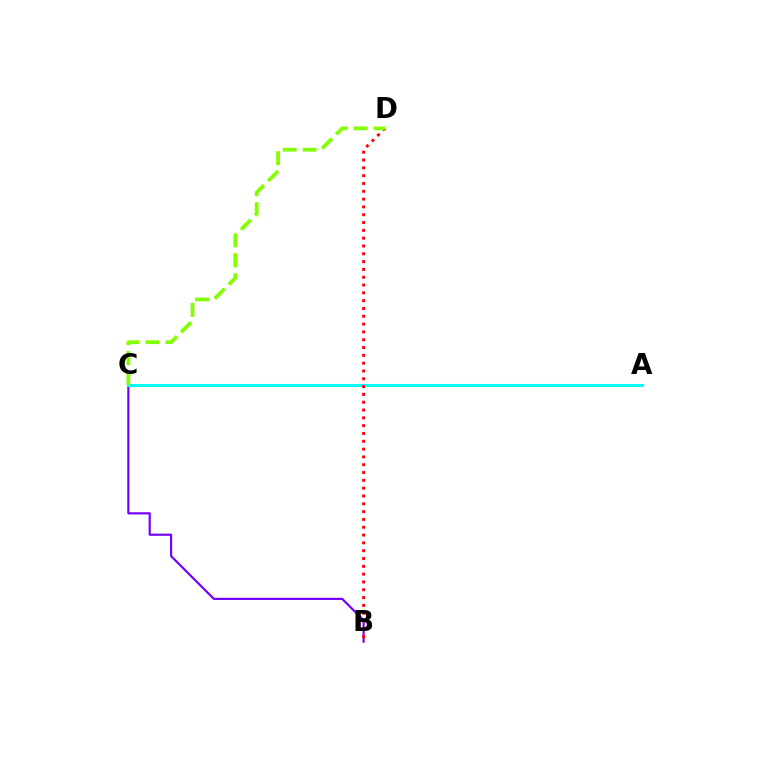{('B', 'C'): [{'color': '#7200ff', 'line_style': 'solid', 'thickness': 1.56}], ('A', 'C'): [{'color': '#00fff6', 'line_style': 'solid', 'thickness': 2.23}], ('B', 'D'): [{'color': '#ff0000', 'line_style': 'dotted', 'thickness': 2.12}], ('C', 'D'): [{'color': '#84ff00', 'line_style': 'dashed', 'thickness': 2.71}]}